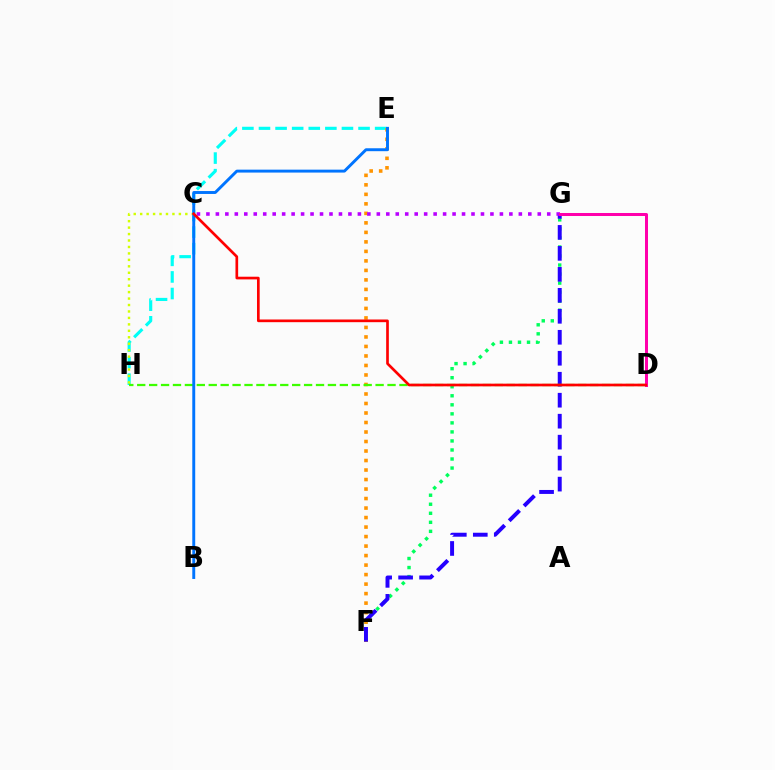{('E', 'H'): [{'color': '#00fff6', 'line_style': 'dashed', 'thickness': 2.25}], ('F', 'G'): [{'color': '#00ff5c', 'line_style': 'dotted', 'thickness': 2.45}, {'color': '#2500ff', 'line_style': 'dashed', 'thickness': 2.85}], ('C', 'H'): [{'color': '#d1ff00', 'line_style': 'dotted', 'thickness': 1.75}], ('E', 'F'): [{'color': '#ff9400', 'line_style': 'dotted', 'thickness': 2.58}], ('D', 'H'): [{'color': '#3dff00', 'line_style': 'dashed', 'thickness': 1.62}], ('B', 'E'): [{'color': '#0074ff', 'line_style': 'solid', 'thickness': 2.1}], ('C', 'G'): [{'color': '#b900ff', 'line_style': 'dotted', 'thickness': 2.57}], ('D', 'G'): [{'color': '#ff00ac', 'line_style': 'solid', 'thickness': 2.16}], ('C', 'D'): [{'color': '#ff0000', 'line_style': 'solid', 'thickness': 1.93}]}